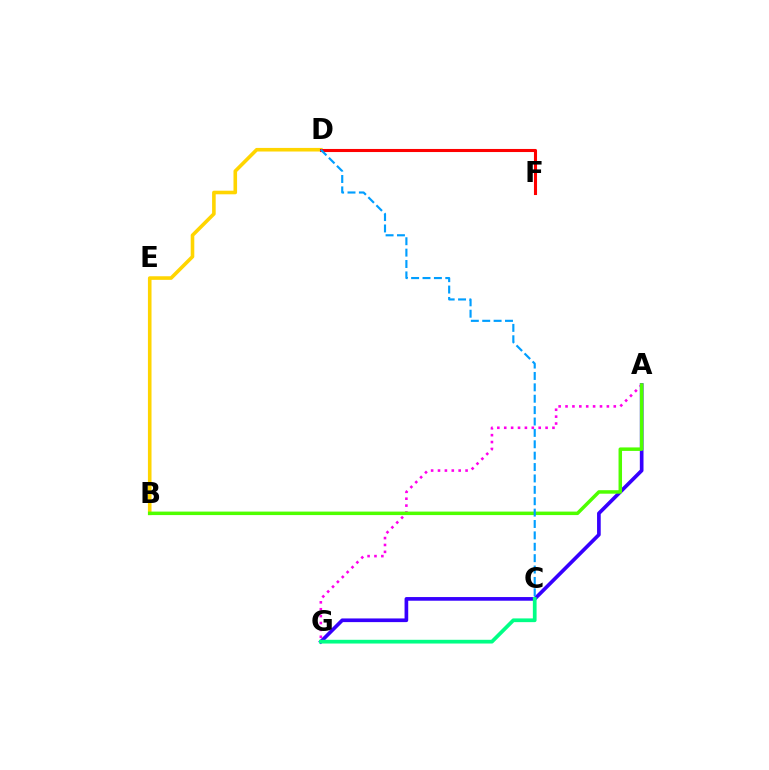{('A', 'G'): [{'color': '#3700ff', 'line_style': 'solid', 'thickness': 2.64}, {'color': '#ff00ed', 'line_style': 'dotted', 'thickness': 1.87}], ('B', 'D'): [{'color': '#ffd500', 'line_style': 'solid', 'thickness': 2.59}], ('C', 'G'): [{'color': '#00ff86', 'line_style': 'solid', 'thickness': 2.69}], ('D', 'F'): [{'color': '#ff0000', 'line_style': 'solid', 'thickness': 2.22}], ('A', 'B'): [{'color': '#4fff00', 'line_style': 'solid', 'thickness': 2.51}], ('C', 'D'): [{'color': '#009eff', 'line_style': 'dashed', 'thickness': 1.55}]}